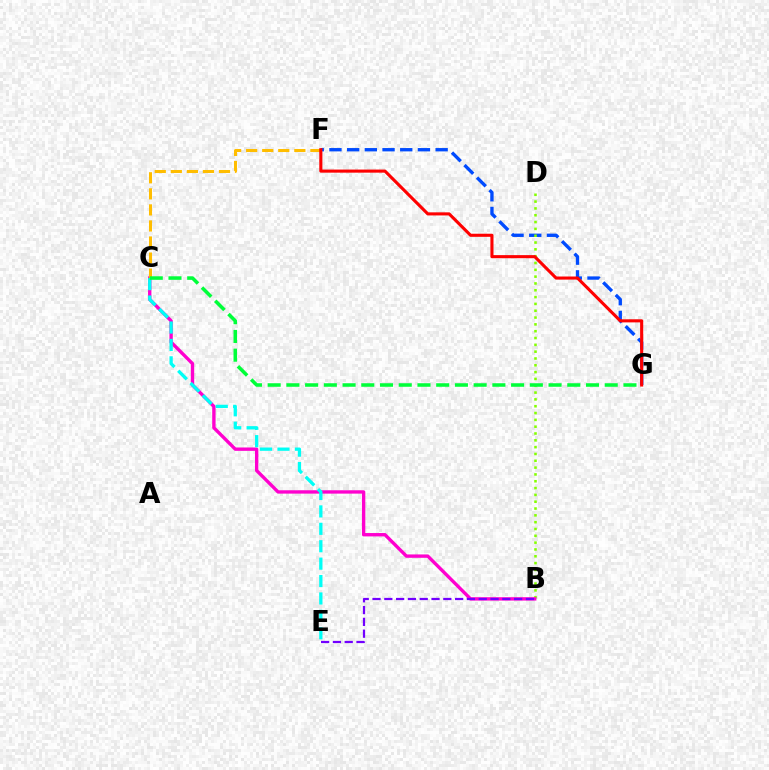{('F', 'G'): [{'color': '#004bff', 'line_style': 'dashed', 'thickness': 2.4}, {'color': '#ff0000', 'line_style': 'solid', 'thickness': 2.23}], ('B', 'D'): [{'color': '#84ff00', 'line_style': 'dotted', 'thickness': 1.85}], ('B', 'C'): [{'color': '#ff00cf', 'line_style': 'solid', 'thickness': 2.42}], ('C', 'F'): [{'color': '#ffbd00', 'line_style': 'dashed', 'thickness': 2.18}], ('C', 'E'): [{'color': '#00fff6', 'line_style': 'dashed', 'thickness': 2.37}], ('C', 'G'): [{'color': '#00ff39', 'line_style': 'dashed', 'thickness': 2.54}], ('B', 'E'): [{'color': '#7200ff', 'line_style': 'dashed', 'thickness': 1.6}]}